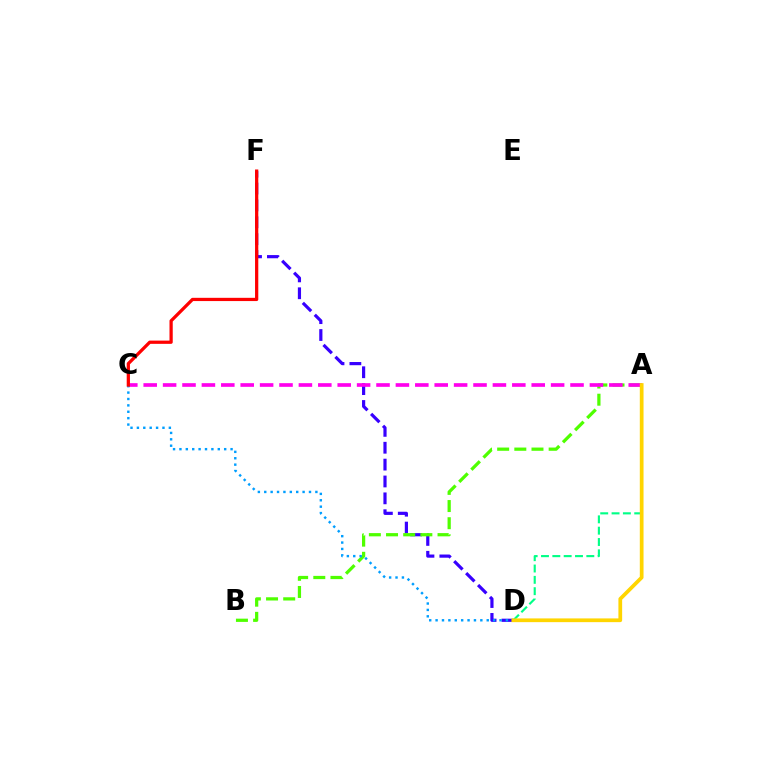{('D', 'F'): [{'color': '#3700ff', 'line_style': 'dashed', 'thickness': 2.29}], ('A', 'B'): [{'color': '#4fff00', 'line_style': 'dashed', 'thickness': 2.33}], ('A', 'D'): [{'color': '#00ff86', 'line_style': 'dashed', 'thickness': 1.54}, {'color': '#ffd500', 'line_style': 'solid', 'thickness': 2.69}], ('A', 'C'): [{'color': '#ff00ed', 'line_style': 'dashed', 'thickness': 2.64}], ('C', 'D'): [{'color': '#009eff', 'line_style': 'dotted', 'thickness': 1.74}], ('C', 'F'): [{'color': '#ff0000', 'line_style': 'solid', 'thickness': 2.34}]}